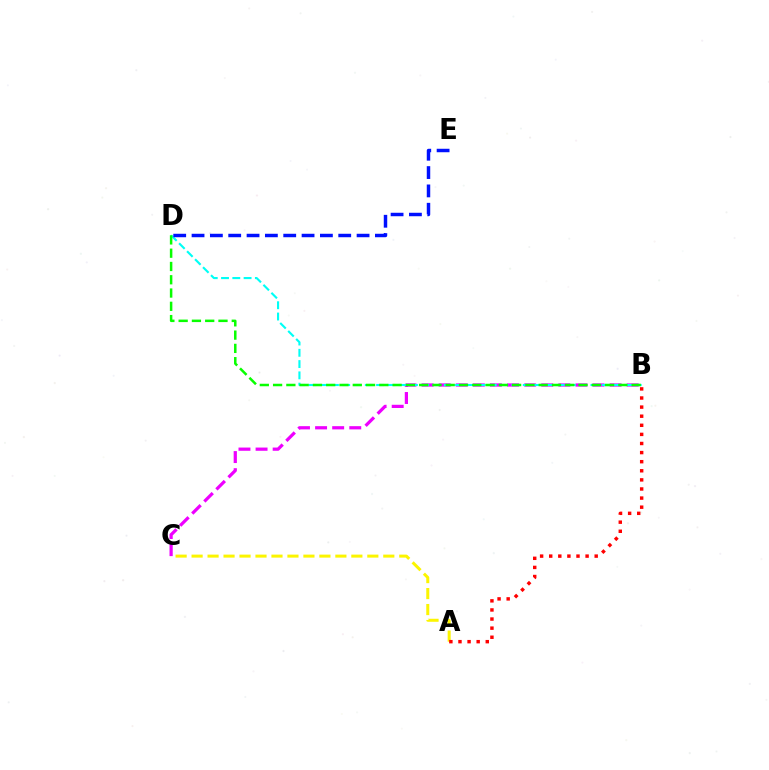{('B', 'C'): [{'color': '#ee00ff', 'line_style': 'dashed', 'thickness': 2.32}], ('B', 'D'): [{'color': '#00fff6', 'line_style': 'dashed', 'thickness': 1.53}, {'color': '#08ff00', 'line_style': 'dashed', 'thickness': 1.8}], ('D', 'E'): [{'color': '#0010ff', 'line_style': 'dashed', 'thickness': 2.49}], ('A', 'C'): [{'color': '#fcf500', 'line_style': 'dashed', 'thickness': 2.17}], ('A', 'B'): [{'color': '#ff0000', 'line_style': 'dotted', 'thickness': 2.47}]}